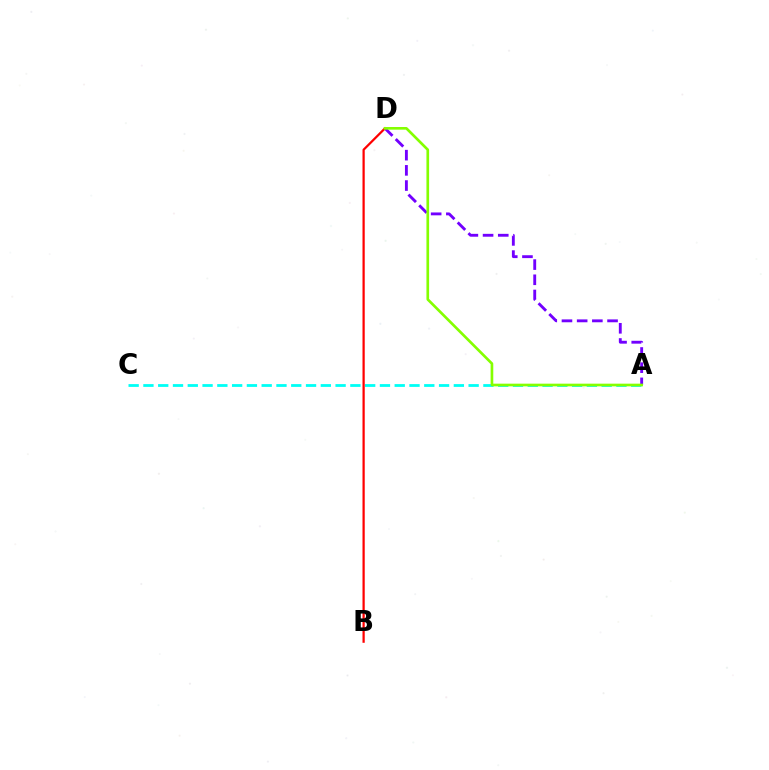{('A', 'D'): [{'color': '#7200ff', 'line_style': 'dashed', 'thickness': 2.06}, {'color': '#84ff00', 'line_style': 'solid', 'thickness': 1.92}], ('B', 'D'): [{'color': '#ff0000', 'line_style': 'solid', 'thickness': 1.61}], ('A', 'C'): [{'color': '#00fff6', 'line_style': 'dashed', 'thickness': 2.01}]}